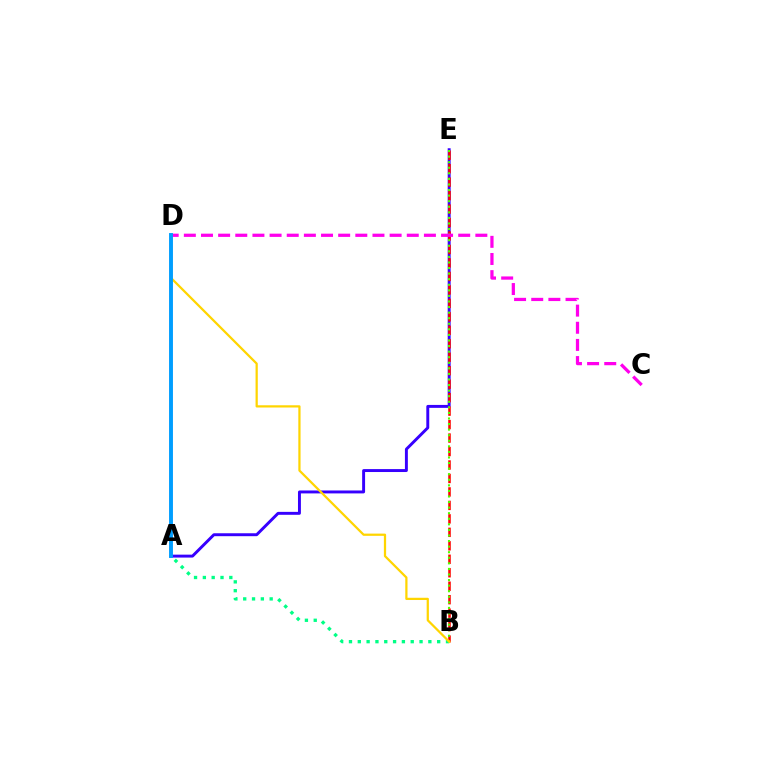{('A', 'E'): [{'color': '#3700ff', 'line_style': 'solid', 'thickness': 2.11}], ('B', 'E'): [{'color': '#ff0000', 'line_style': 'dashed', 'thickness': 1.83}, {'color': '#4fff00', 'line_style': 'dotted', 'thickness': 1.51}], ('C', 'D'): [{'color': '#ff00ed', 'line_style': 'dashed', 'thickness': 2.33}], ('A', 'B'): [{'color': '#00ff86', 'line_style': 'dotted', 'thickness': 2.4}], ('B', 'D'): [{'color': '#ffd500', 'line_style': 'solid', 'thickness': 1.61}], ('A', 'D'): [{'color': '#009eff', 'line_style': 'solid', 'thickness': 2.81}]}